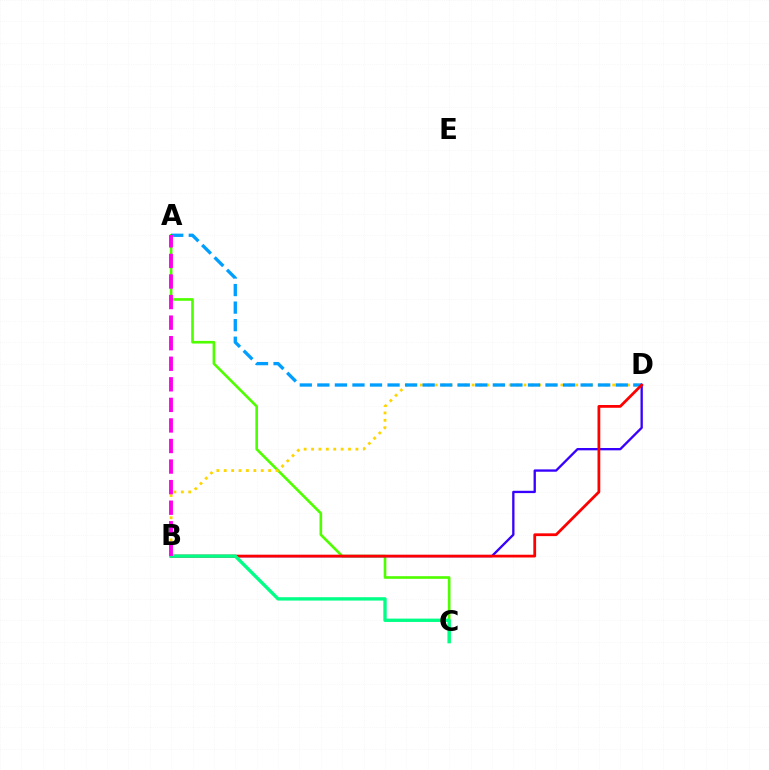{('A', 'C'): [{'color': '#4fff00', 'line_style': 'solid', 'thickness': 1.9}], ('B', 'D'): [{'color': '#ffd500', 'line_style': 'dotted', 'thickness': 2.01}, {'color': '#3700ff', 'line_style': 'solid', 'thickness': 1.68}, {'color': '#ff0000', 'line_style': 'solid', 'thickness': 2.0}], ('A', 'D'): [{'color': '#009eff', 'line_style': 'dashed', 'thickness': 2.38}], ('B', 'C'): [{'color': '#00ff86', 'line_style': 'solid', 'thickness': 2.42}], ('A', 'B'): [{'color': '#ff00ed', 'line_style': 'dashed', 'thickness': 2.79}]}